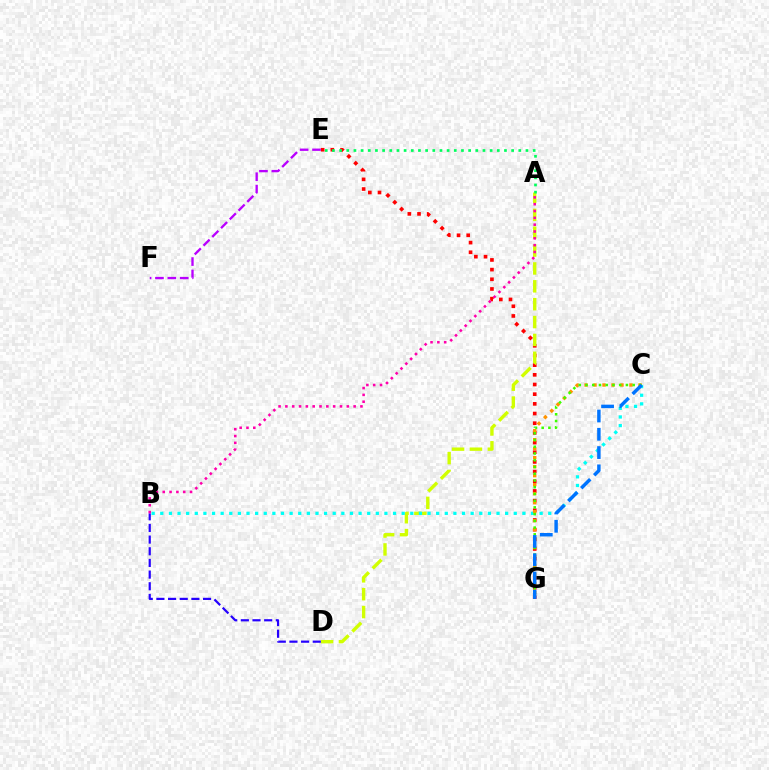{('E', 'G'): [{'color': '#ff0000', 'line_style': 'dotted', 'thickness': 2.63}], ('A', 'D'): [{'color': '#d1ff00', 'line_style': 'dashed', 'thickness': 2.43}], ('B', 'C'): [{'color': '#00fff6', 'line_style': 'dotted', 'thickness': 2.34}], ('A', 'E'): [{'color': '#00ff5c', 'line_style': 'dotted', 'thickness': 1.95}], ('C', 'G'): [{'color': '#ff9400', 'line_style': 'dotted', 'thickness': 2.44}, {'color': '#3dff00', 'line_style': 'dotted', 'thickness': 1.83}, {'color': '#0074ff', 'line_style': 'dashed', 'thickness': 2.48}], ('B', 'D'): [{'color': '#2500ff', 'line_style': 'dashed', 'thickness': 1.58}], ('A', 'B'): [{'color': '#ff00ac', 'line_style': 'dotted', 'thickness': 1.85}], ('E', 'F'): [{'color': '#b900ff', 'line_style': 'dashed', 'thickness': 1.68}]}